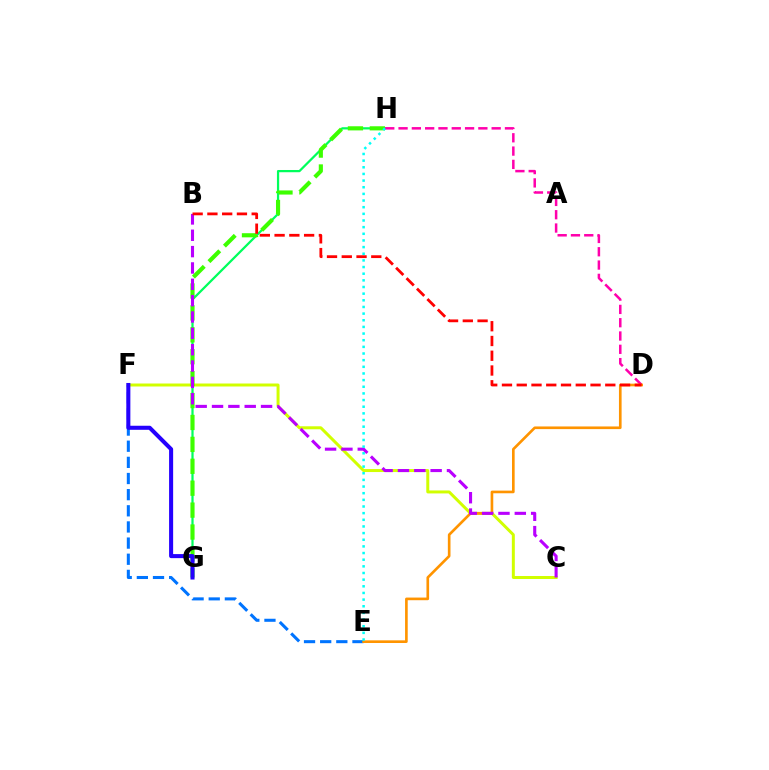{('G', 'H'): [{'color': '#00ff5c', 'line_style': 'solid', 'thickness': 1.61}, {'color': '#3dff00', 'line_style': 'dashed', 'thickness': 2.98}], ('E', 'F'): [{'color': '#0074ff', 'line_style': 'dashed', 'thickness': 2.19}], ('C', 'F'): [{'color': '#d1ff00', 'line_style': 'solid', 'thickness': 2.15}], ('D', 'H'): [{'color': '#ff00ac', 'line_style': 'dashed', 'thickness': 1.81}], ('D', 'E'): [{'color': '#ff9400', 'line_style': 'solid', 'thickness': 1.91}], ('F', 'G'): [{'color': '#2500ff', 'line_style': 'solid', 'thickness': 2.92}], ('B', 'C'): [{'color': '#b900ff', 'line_style': 'dashed', 'thickness': 2.22}], ('B', 'D'): [{'color': '#ff0000', 'line_style': 'dashed', 'thickness': 2.01}], ('E', 'H'): [{'color': '#00fff6', 'line_style': 'dotted', 'thickness': 1.81}]}